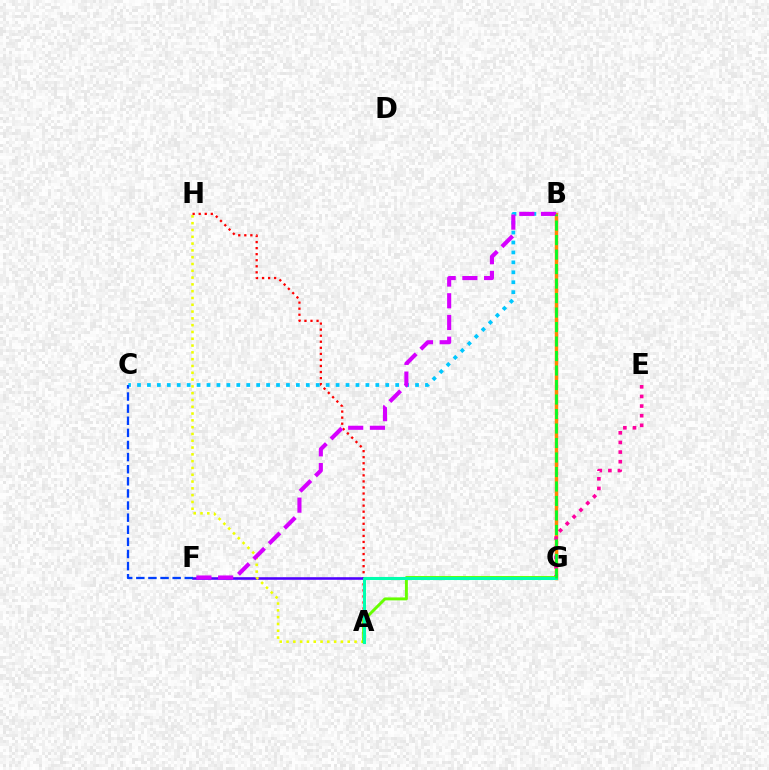{('A', 'H'): [{'color': '#ff0000', 'line_style': 'dotted', 'thickness': 1.64}, {'color': '#eeff00', 'line_style': 'dotted', 'thickness': 1.85}], ('B', 'C'): [{'color': '#00c7ff', 'line_style': 'dotted', 'thickness': 2.7}], ('F', 'G'): [{'color': '#4f00ff', 'line_style': 'solid', 'thickness': 1.86}], ('B', 'G'): [{'color': '#ff8800', 'line_style': 'solid', 'thickness': 2.51}, {'color': '#00ff27', 'line_style': 'dashed', 'thickness': 1.97}], ('E', 'G'): [{'color': '#ff00a0', 'line_style': 'dotted', 'thickness': 2.62}], ('A', 'G'): [{'color': '#66ff00', 'line_style': 'solid', 'thickness': 2.11}, {'color': '#00ffaf', 'line_style': 'solid', 'thickness': 2.22}], ('C', 'F'): [{'color': '#003fff', 'line_style': 'dashed', 'thickness': 1.65}], ('B', 'F'): [{'color': '#d600ff', 'line_style': 'dashed', 'thickness': 2.95}]}